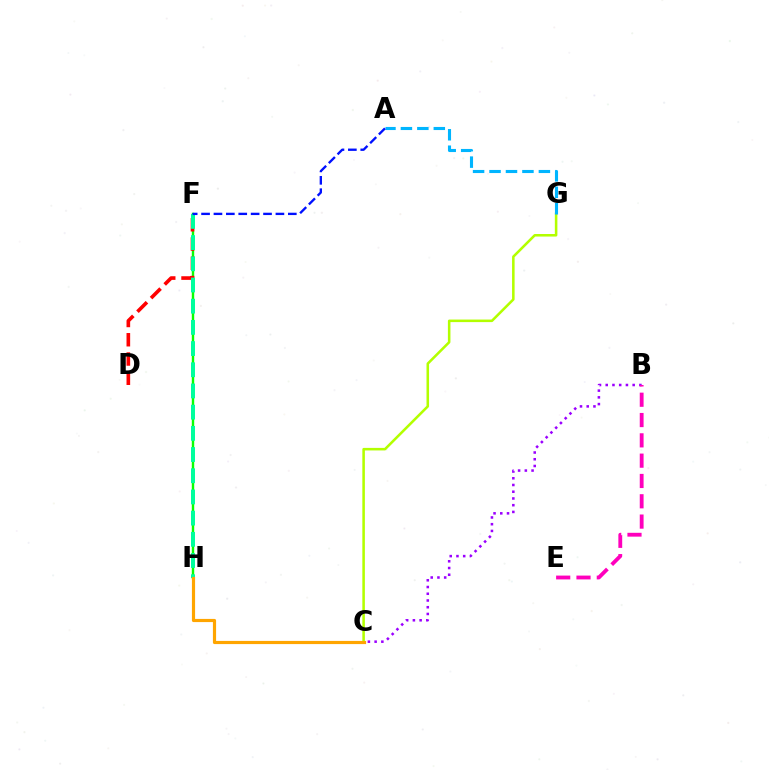{('C', 'G'): [{'color': '#b3ff00', 'line_style': 'solid', 'thickness': 1.83}], ('A', 'G'): [{'color': '#00b5ff', 'line_style': 'dashed', 'thickness': 2.24}], ('F', 'H'): [{'color': '#08ff00', 'line_style': 'solid', 'thickness': 1.73}, {'color': '#00ff9d', 'line_style': 'dashed', 'thickness': 2.88}], ('D', 'F'): [{'color': '#ff0000', 'line_style': 'dashed', 'thickness': 2.62}], ('B', 'C'): [{'color': '#9b00ff', 'line_style': 'dotted', 'thickness': 1.83}], ('C', 'H'): [{'color': '#ffa500', 'line_style': 'solid', 'thickness': 2.28}], ('A', 'F'): [{'color': '#0010ff', 'line_style': 'dashed', 'thickness': 1.68}], ('B', 'E'): [{'color': '#ff00bd', 'line_style': 'dashed', 'thickness': 2.76}]}